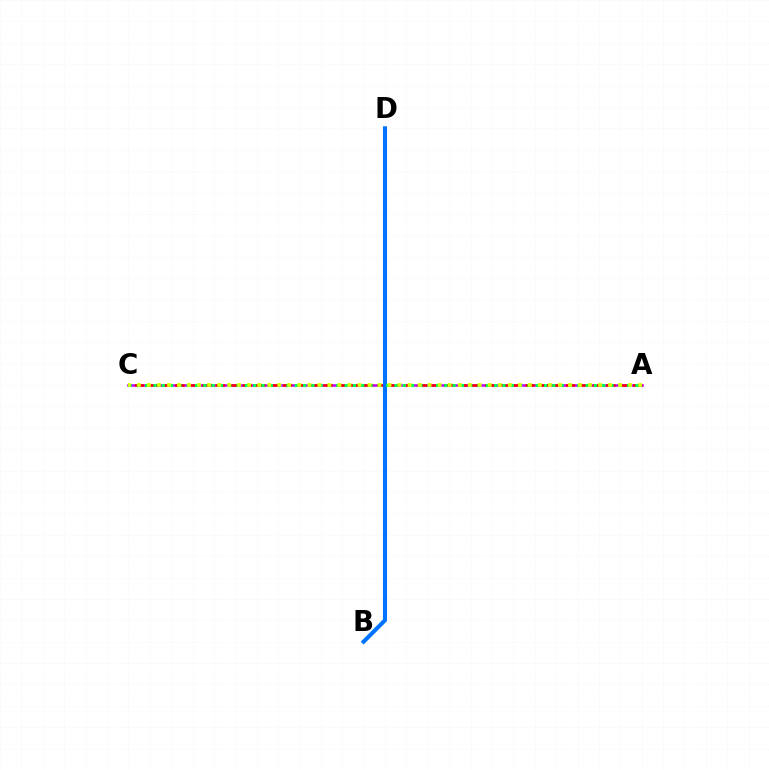{('A', 'C'): [{'color': '#b900ff', 'line_style': 'solid', 'thickness': 1.82}, {'color': '#ff0000', 'line_style': 'dashed', 'thickness': 1.83}, {'color': '#00ff5c', 'line_style': 'dotted', 'thickness': 2.26}, {'color': '#d1ff00', 'line_style': 'dotted', 'thickness': 2.72}], ('B', 'D'): [{'color': '#0074ff', 'line_style': 'solid', 'thickness': 2.93}]}